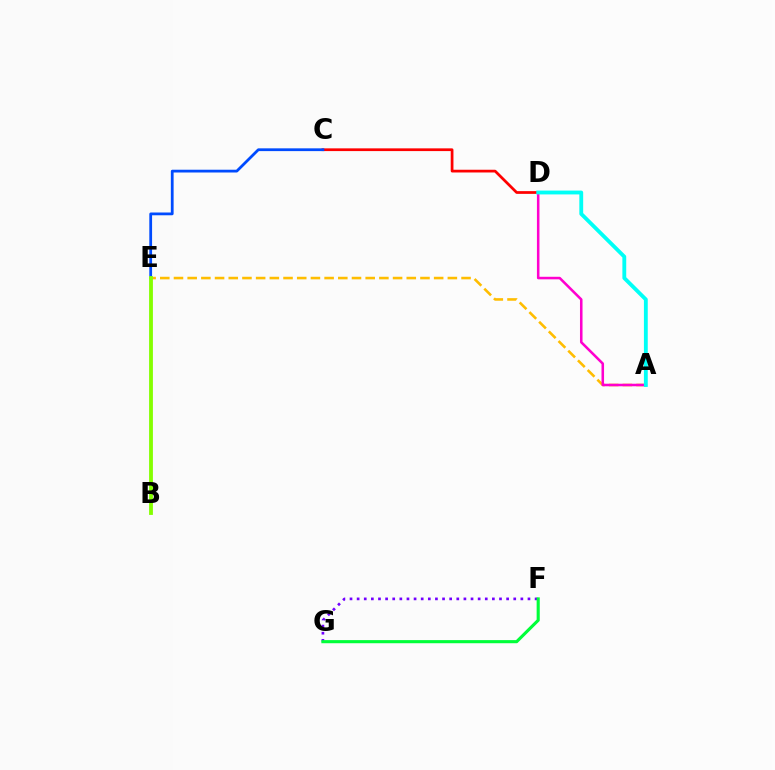{('A', 'E'): [{'color': '#ffbd00', 'line_style': 'dashed', 'thickness': 1.86}], ('C', 'D'): [{'color': '#ff0000', 'line_style': 'solid', 'thickness': 1.97}], ('C', 'E'): [{'color': '#004bff', 'line_style': 'solid', 'thickness': 2.0}], ('B', 'E'): [{'color': '#84ff00', 'line_style': 'solid', 'thickness': 2.75}], ('F', 'G'): [{'color': '#7200ff', 'line_style': 'dotted', 'thickness': 1.93}, {'color': '#00ff39', 'line_style': 'solid', 'thickness': 2.24}], ('A', 'D'): [{'color': '#ff00cf', 'line_style': 'solid', 'thickness': 1.83}, {'color': '#00fff6', 'line_style': 'solid', 'thickness': 2.76}]}